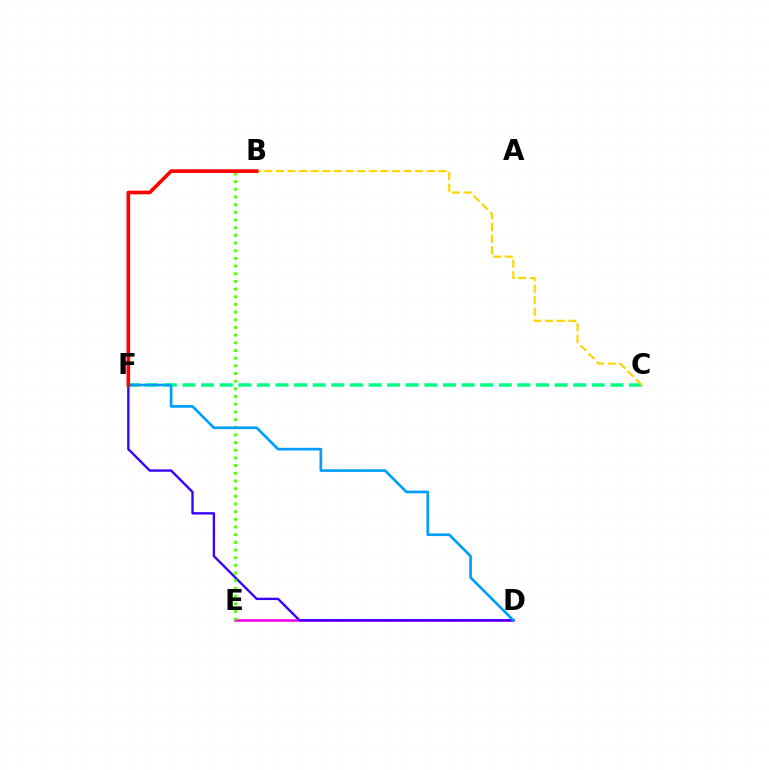{('D', 'E'): [{'color': '#ff00ed', 'line_style': 'solid', 'thickness': 1.87}], ('D', 'F'): [{'color': '#3700ff', 'line_style': 'solid', 'thickness': 1.7}, {'color': '#009eff', 'line_style': 'solid', 'thickness': 1.92}], ('C', 'F'): [{'color': '#00ff86', 'line_style': 'dashed', 'thickness': 2.53}], ('B', 'E'): [{'color': '#4fff00', 'line_style': 'dotted', 'thickness': 2.09}], ('B', 'C'): [{'color': '#ffd500', 'line_style': 'dashed', 'thickness': 1.58}], ('B', 'F'): [{'color': '#ff0000', 'line_style': 'solid', 'thickness': 2.6}]}